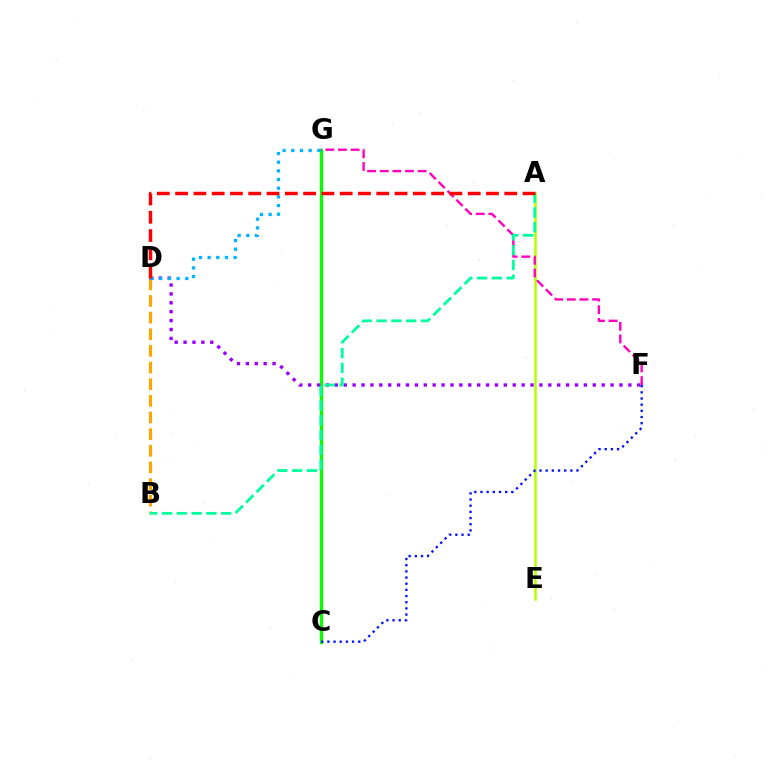{('B', 'D'): [{'color': '#ffa500', 'line_style': 'dashed', 'thickness': 2.26}], ('A', 'E'): [{'color': '#b3ff00', 'line_style': 'solid', 'thickness': 1.84}], ('C', 'G'): [{'color': '#08ff00', 'line_style': 'solid', 'thickness': 2.39}], ('D', 'F'): [{'color': '#9b00ff', 'line_style': 'dotted', 'thickness': 2.42}], ('F', 'G'): [{'color': '#ff00bd', 'line_style': 'dashed', 'thickness': 1.72}], ('C', 'F'): [{'color': '#0010ff', 'line_style': 'dotted', 'thickness': 1.68}], ('D', 'G'): [{'color': '#00b5ff', 'line_style': 'dotted', 'thickness': 2.35}], ('A', 'B'): [{'color': '#00ff9d', 'line_style': 'dashed', 'thickness': 2.01}], ('A', 'D'): [{'color': '#ff0000', 'line_style': 'dashed', 'thickness': 2.48}]}